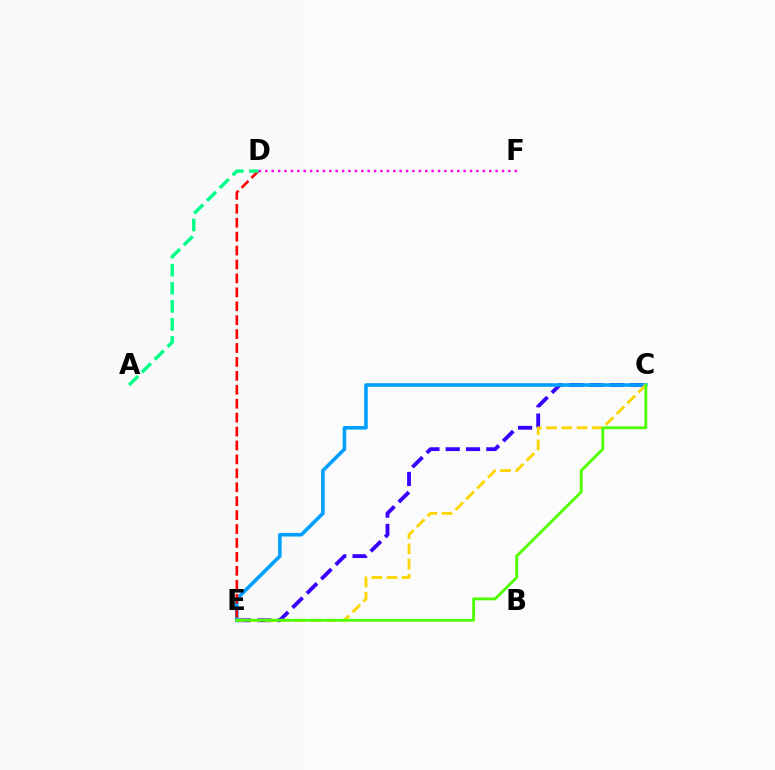{('C', 'E'): [{'color': '#3700ff', 'line_style': 'dashed', 'thickness': 2.76}, {'color': '#009eff', 'line_style': 'solid', 'thickness': 2.57}, {'color': '#ffd500', 'line_style': 'dashed', 'thickness': 2.07}, {'color': '#4fff00', 'line_style': 'solid', 'thickness': 2.04}], ('D', 'E'): [{'color': '#ff0000', 'line_style': 'dashed', 'thickness': 1.89}], ('A', 'D'): [{'color': '#00ff86', 'line_style': 'dashed', 'thickness': 2.45}], ('D', 'F'): [{'color': '#ff00ed', 'line_style': 'dotted', 'thickness': 1.74}]}